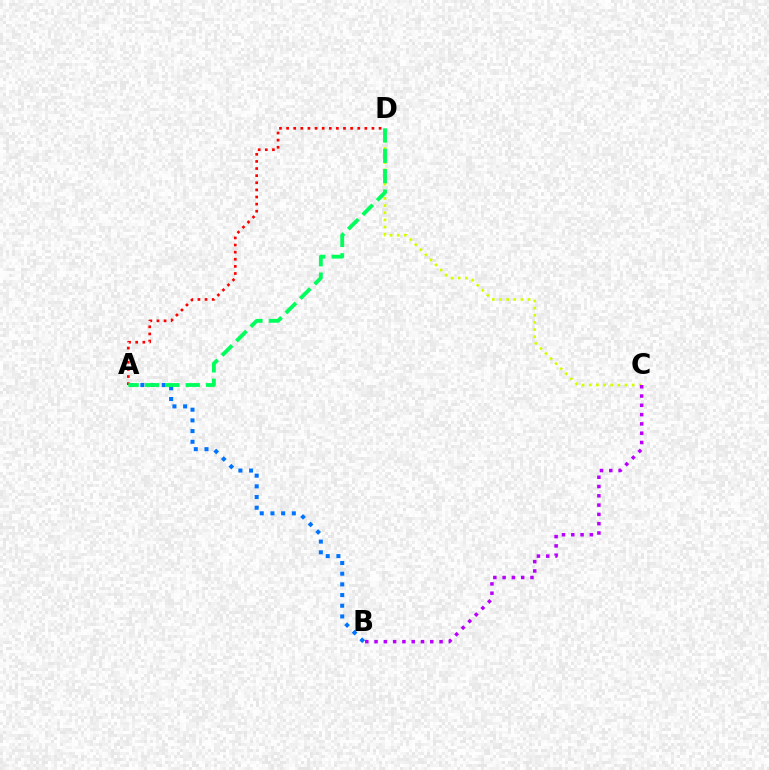{('A', 'B'): [{'color': '#0074ff', 'line_style': 'dotted', 'thickness': 2.9}], ('C', 'D'): [{'color': '#d1ff00', 'line_style': 'dotted', 'thickness': 1.94}], ('B', 'C'): [{'color': '#b900ff', 'line_style': 'dotted', 'thickness': 2.52}], ('A', 'D'): [{'color': '#ff0000', 'line_style': 'dotted', 'thickness': 1.93}, {'color': '#00ff5c', 'line_style': 'dashed', 'thickness': 2.77}]}